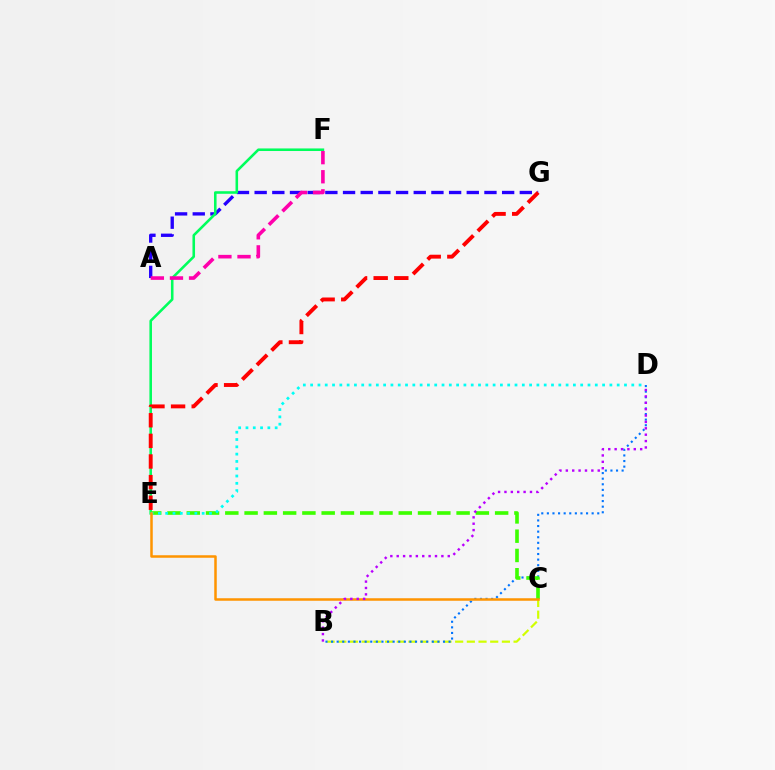{('A', 'G'): [{'color': '#2500ff', 'line_style': 'dashed', 'thickness': 2.4}], ('B', 'C'): [{'color': '#d1ff00', 'line_style': 'dashed', 'thickness': 1.59}], ('B', 'D'): [{'color': '#0074ff', 'line_style': 'dotted', 'thickness': 1.52}, {'color': '#b900ff', 'line_style': 'dotted', 'thickness': 1.73}], ('E', 'F'): [{'color': '#00ff5c', 'line_style': 'solid', 'thickness': 1.85}], ('C', 'E'): [{'color': '#3dff00', 'line_style': 'dashed', 'thickness': 2.62}, {'color': '#ff9400', 'line_style': 'solid', 'thickness': 1.8}], ('A', 'F'): [{'color': '#ff00ac', 'line_style': 'dashed', 'thickness': 2.59}], ('D', 'E'): [{'color': '#00fff6', 'line_style': 'dotted', 'thickness': 1.98}], ('E', 'G'): [{'color': '#ff0000', 'line_style': 'dashed', 'thickness': 2.8}]}